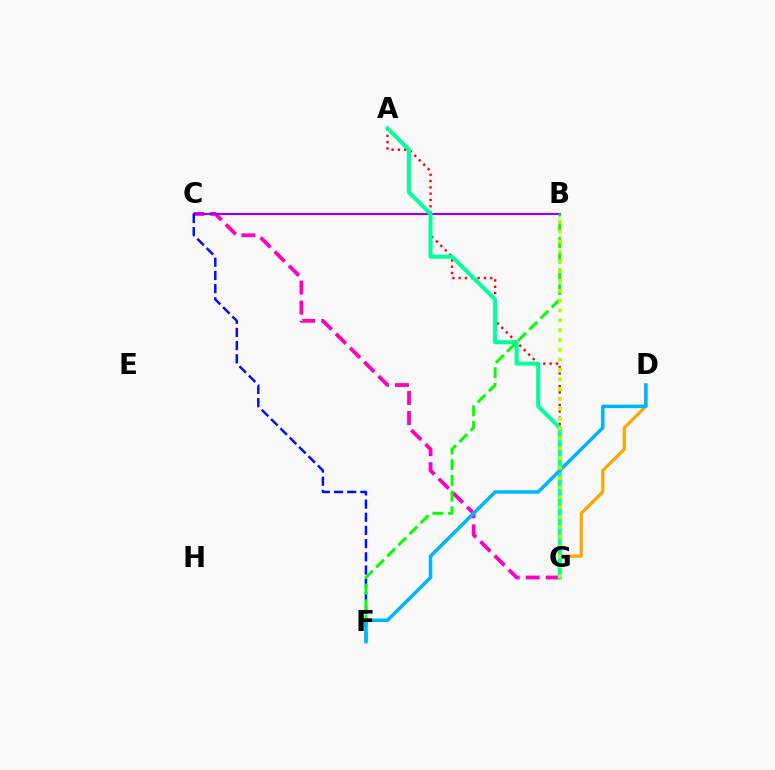{('A', 'G'): [{'color': '#ff0000', 'line_style': 'dotted', 'thickness': 1.71}, {'color': '#00ff9d', 'line_style': 'solid', 'thickness': 2.9}], ('C', 'G'): [{'color': '#ff00bd', 'line_style': 'dashed', 'thickness': 2.72}], ('B', 'C'): [{'color': '#9b00ff', 'line_style': 'solid', 'thickness': 1.53}], ('D', 'G'): [{'color': '#ffa500', 'line_style': 'solid', 'thickness': 2.3}], ('C', 'F'): [{'color': '#0010ff', 'line_style': 'dashed', 'thickness': 1.79}], ('B', 'F'): [{'color': '#08ff00', 'line_style': 'dashed', 'thickness': 2.13}], ('D', 'F'): [{'color': '#00b5ff', 'line_style': 'solid', 'thickness': 2.51}], ('B', 'G'): [{'color': '#b3ff00', 'line_style': 'dotted', 'thickness': 2.67}]}